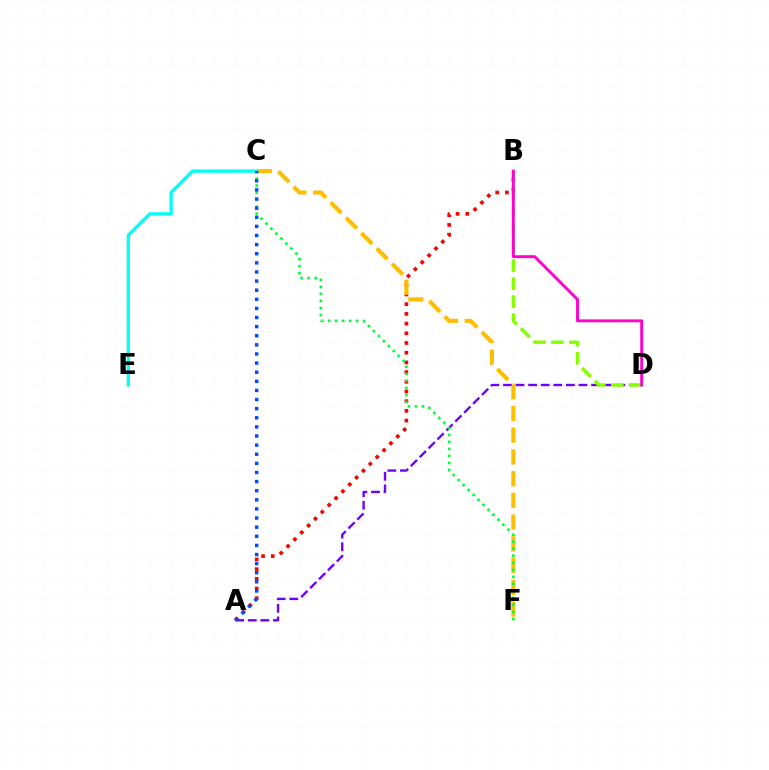{('A', 'B'): [{'color': '#ff0000', 'line_style': 'dotted', 'thickness': 2.64}], ('A', 'D'): [{'color': '#7200ff', 'line_style': 'dashed', 'thickness': 1.71}], ('B', 'D'): [{'color': '#84ff00', 'line_style': 'dashed', 'thickness': 2.45}, {'color': '#ff00cf', 'line_style': 'solid', 'thickness': 2.08}], ('C', 'F'): [{'color': '#ffbd00', 'line_style': 'dashed', 'thickness': 2.95}, {'color': '#00ff39', 'line_style': 'dotted', 'thickness': 1.91}], ('C', 'E'): [{'color': '#00fff6', 'line_style': 'solid', 'thickness': 2.36}], ('A', 'C'): [{'color': '#004bff', 'line_style': 'dotted', 'thickness': 2.48}]}